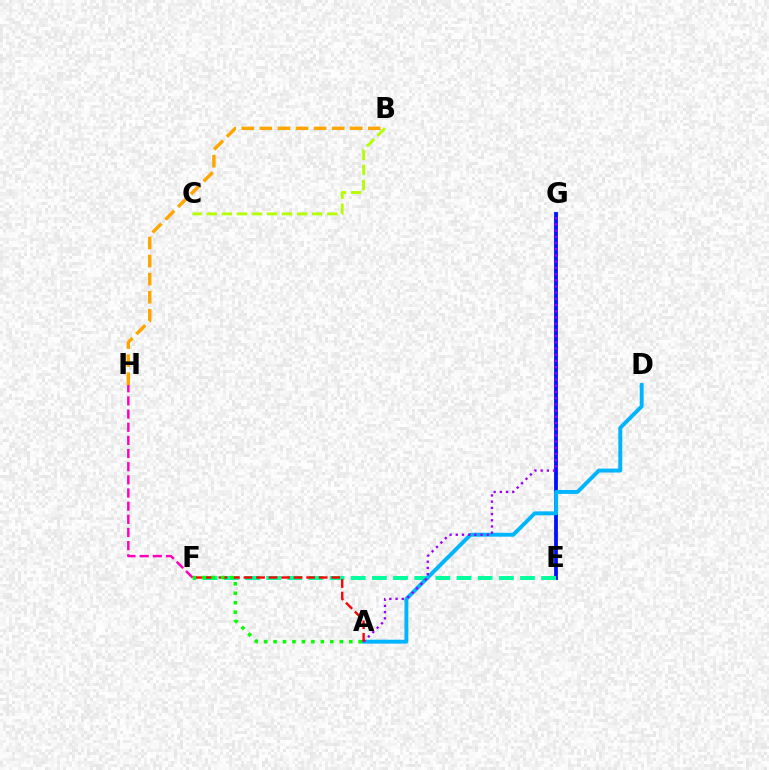{('E', 'G'): [{'color': '#0010ff', 'line_style': 'solid', 'thickness': 2.73}], ('E', 'F'): [{'color': '#00ff9d', 'line_style': 'dashed', 'thickness': 2.87}], ('B', 'H'): [{'color': '#ffa500', 'line_style': 'dashed', 'thickness': 2.45}], ('A', 'D'): [{'color': '#00b5ff', 'line_style': 'solid', 'thickness': 2.82}], ('A', 'G'): [{'color': '#9b00ff', 'line_style': 'dotted', 'thickness': 1.69}], ('B', 'C'): [{'color': '#b3ff00', 'line_style': 'dashed', 'thickness': 2.05}], ('A', 'F'): [{'color': '#ff0000', 'line_style': 'dashed', 'thickness': 1.7}, {'color': '#08ff00', 'line_style': 'dotted', 'thickness': 2.57}], ('F', 'H'): [{'color': '#ff00bd', 'line_style': 'dashed', 'thickness': 1.79}]}